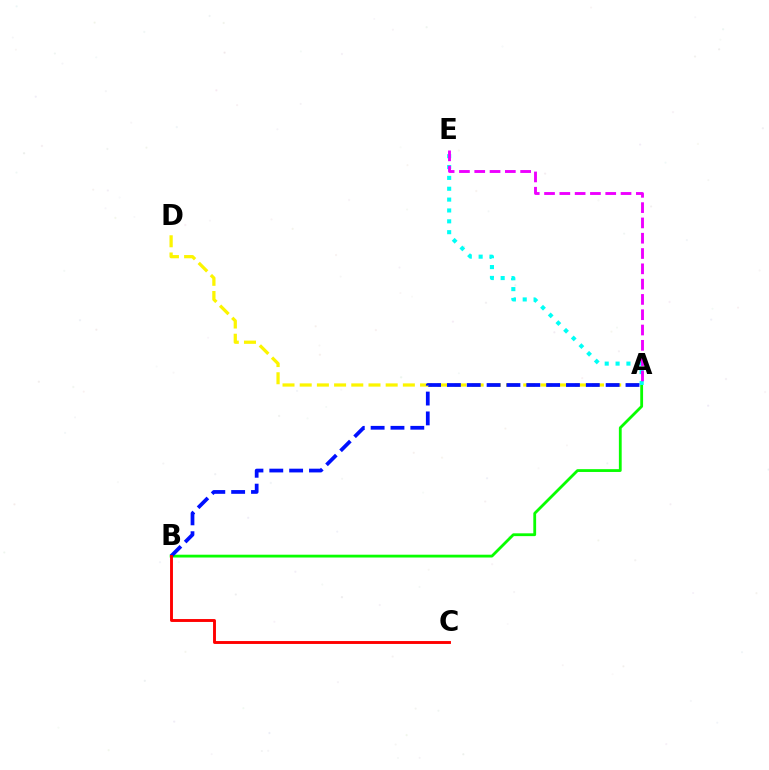{('A', 'B'): [{'color': '#08ff00', 'line_style': 'solid', 'thickness': 2.02}, {'color': '#0010ff', 'line_style': 'dashed', 'thickness': 2.7}], ('A', 'D'): [{'color': '#fcf500', 'line_style': 'dashed', 'thickness': 2.34}], ('A', 'E'): [{'color': '#00fff6', 'line_style': 'dotted', 'thickness': 2.95}, {'color': '#ee00ff', 'line_style': 'dashed', 'thickness': 2.08}], ('B', 'C'): [{'color': '#ff0000', 'line_style': 'solid', 'thickness': 2.09}]}